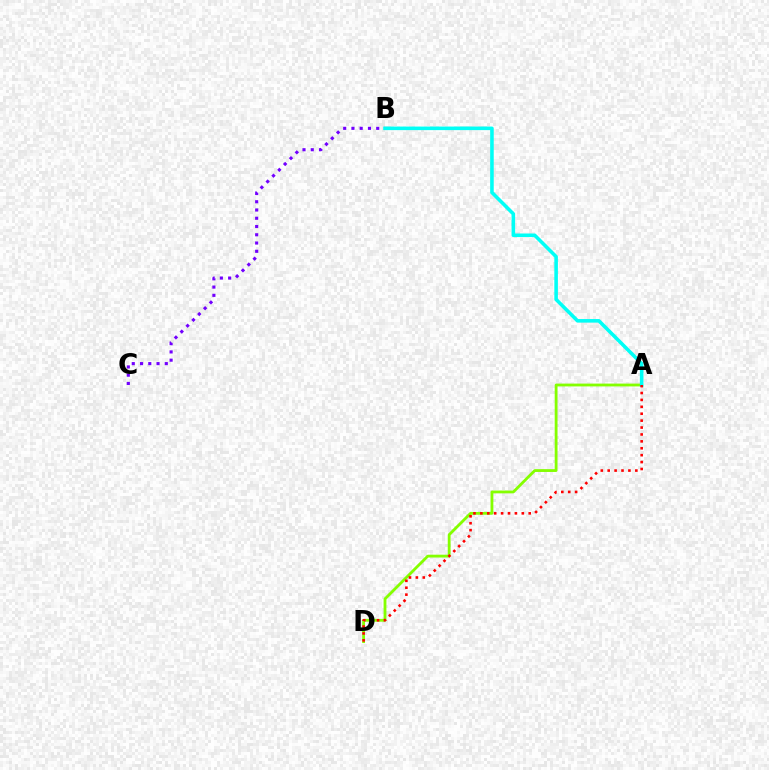{('B', 'C'): [{'color': '#7200ff', 'line_style': 'dotted', 'thickness': 2.24}], ('A', 'D'): [{'color': '#84ff00', 'line_style': 'solid', 'thickness': 2.03}, {'color': '#ff0000', 'line_style': 'dotted', 'thickness': 1.88}], ('A', 'B'): [{'color': '#00fff6', 'line_style': 'solid', 'thickness': 2.57}]}